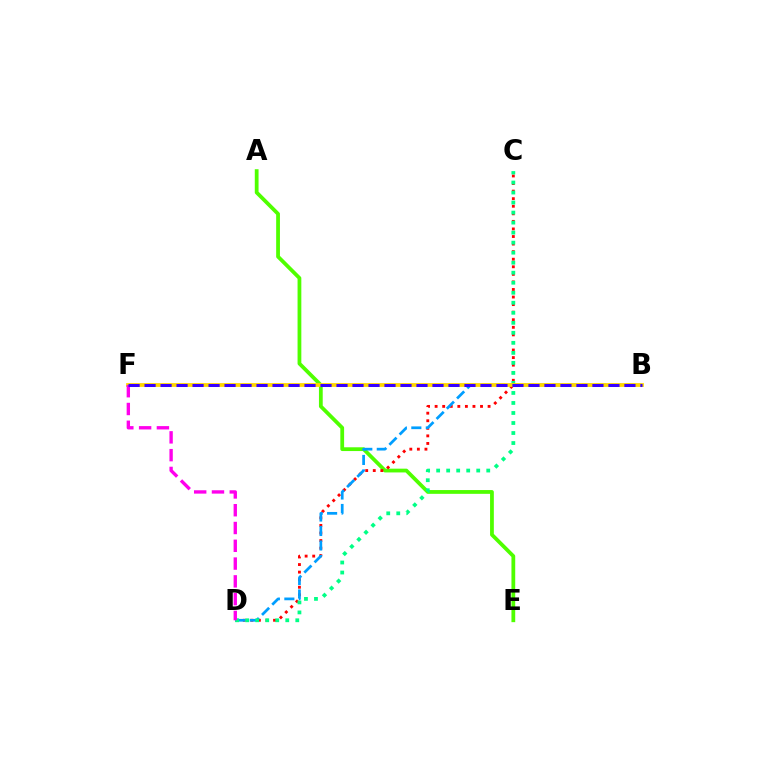{('A', 'E'): [{'color': '#4fff00', 'line_style': 'solid', 'thickness': 2.72}], ('C', 'D'): [{'color': '#ff0000', 'line_style': 'dotted', 'thickness': 2.06}, {'color': '#00ff86', 'line_style': 'dotted', 'thickness': 2.72}], ('B', 'D'): [{'color': '#009eff', 'line_style': 'dashed', 'thickness': 1.97}], ('B', 'F'): [{'color': '#ffd500', 'line_style': 'solid', 'thickness': 2.71}, {'color': '#3700ff', 'line_style': 'dashed', 'thickness': 2.17}], ('D', 'F'): [{'color': '#ff00ed', 'line_style': 'dashed', 'thickness': 2.42}]}